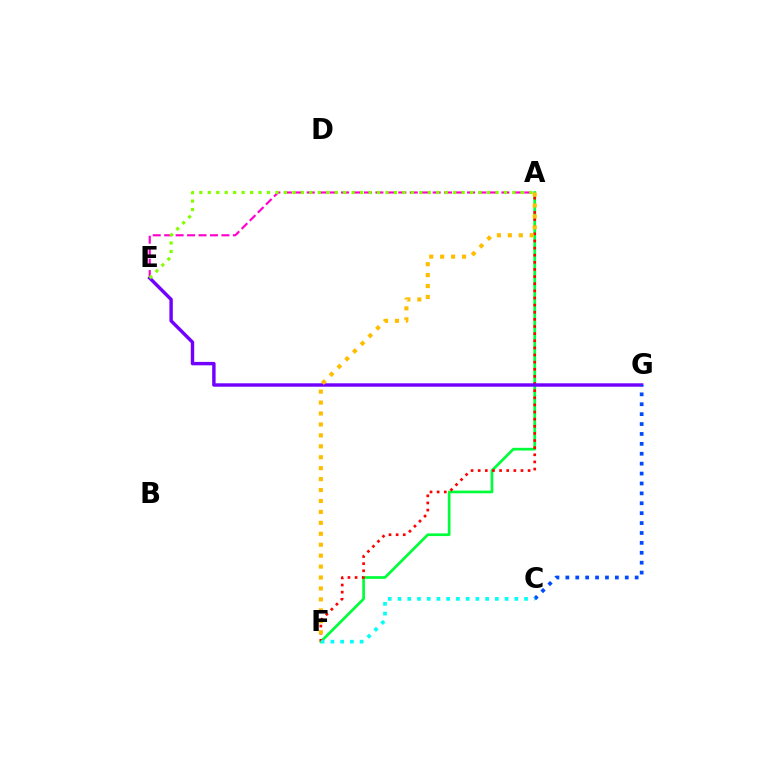{('A', 'E'): [{'color': '#ff00cf', 'line_style': 'dashed', 'thickness': 1.56}, {'color': '#84ff00', 'line_style': 'dotted', 'thickness': 2.3}], ('A', 'F'): [{'color': '#00ff39', 'line_style': 'solid', 'thickness': 1.94}, {'color': '#ff0000', 'line_style': 'dotted', 'thickness': 1.94}, {'color': '#ffbd00', 'line_style': 'dotted', 'thickness': 2.97}], ('E', 'G'): [{'color': '#7200ff', 'line_style': 'solid', 'thickness': 2.46}], ('C', 'G'): [{'color': '#004bff', 'line_style': 'dotted', 'thickness': 2.69}], ('C', 'F'): [{'color': '#00fff6', 'line_style': 'dotted', 'thickness': 2.64}]}